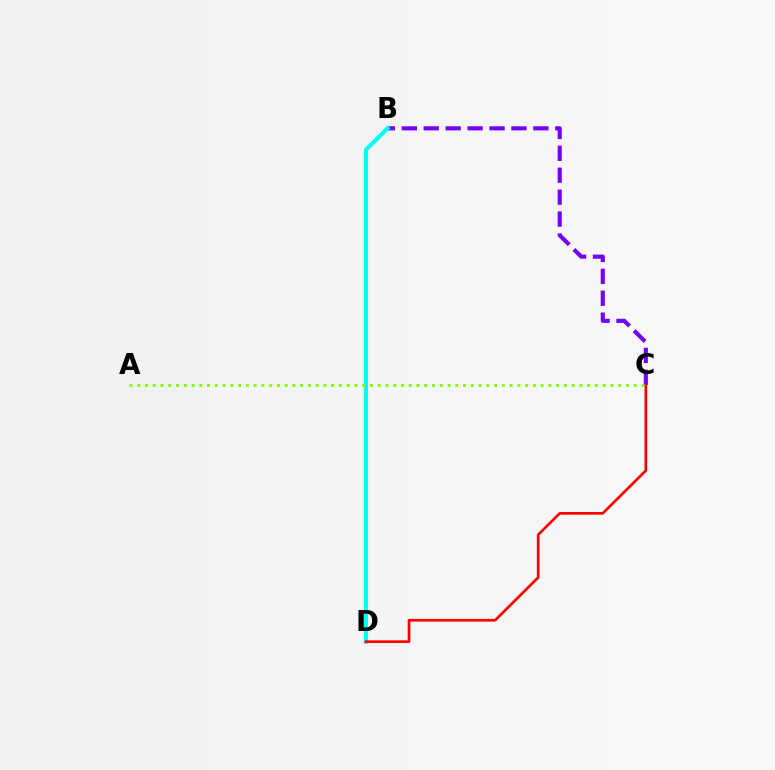{('B', 'C'): [{'color': '#7200ff', 'line_style': 'dashed', 'thickness': 2.98}], ('B', 'D'): [{'color': '#00fff6', 'line_style': 'solid', 'thickness': 2.99}], ('C', 'D'): [{'color': '#ff0000', 'line_style': 'solid', 'thickness': 1.94}], ('A', 'C'): [{'color': '#84ff00', 'line_style': 'dotted', 'thickness': 2.11}]}